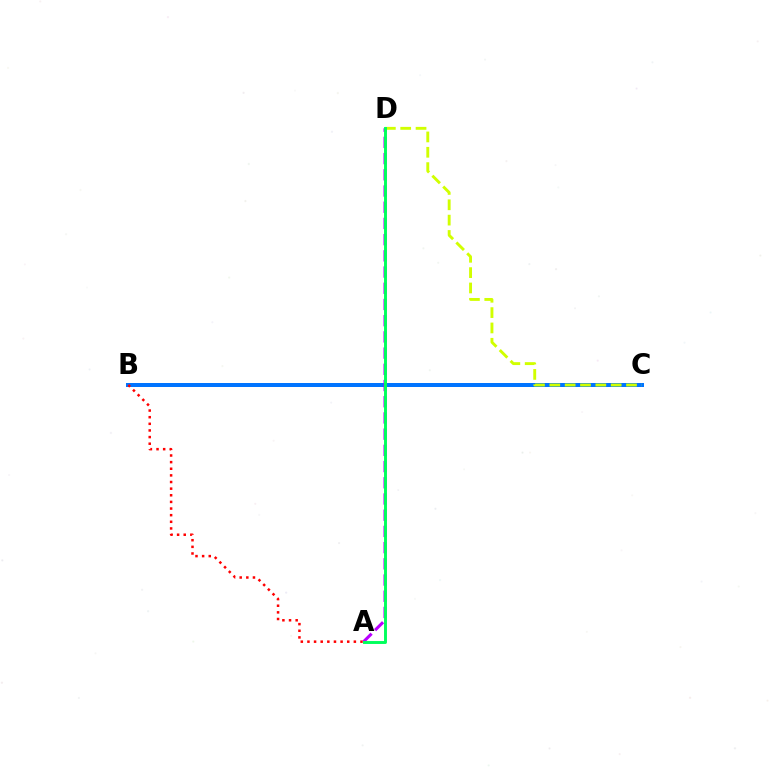{('B', 'C'): [{'color': '#0074ff', 'line_style': 'solid', 'thickness': 2.88}], ('C', 'D'): [{'color': '#d1ff00', 'line_style': 'dashed', 'thickness': 2.08}], ('A', 'D'): [{'color': '#b900ff', 'line_style': 'dashed', 'thickness': 2.2}, {'color': '#00ff5c', 'line_style': 'solid', 'thickness': 2.11}], ('A', 'B'): [{'color': '#ff0000', 'line_style': 'dotted', 'thickness': 1.8}]}